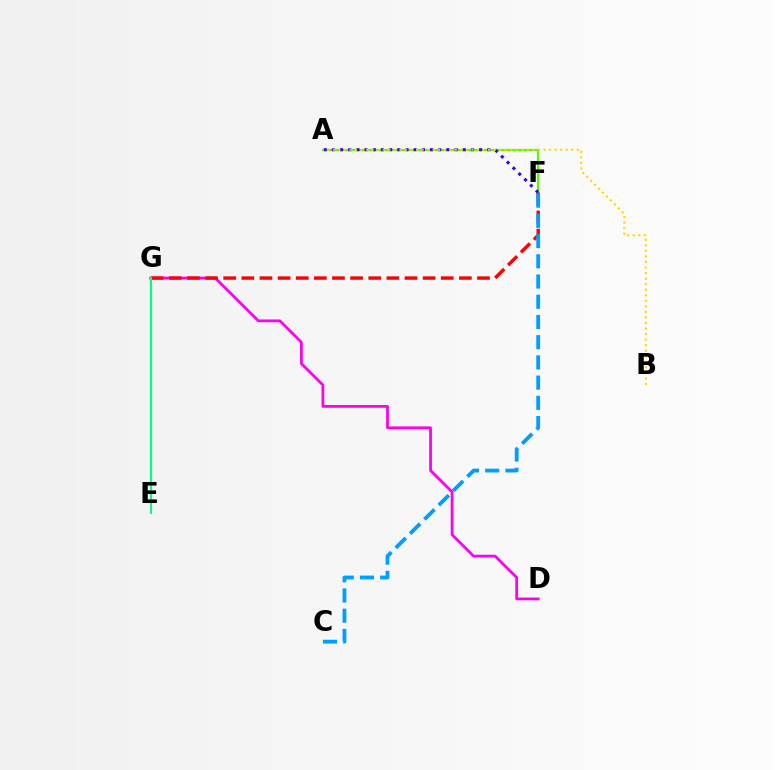{('D', 'G'): [{'color': '#ff00ed', 'line_style': 'solid', 'thickness': 1.99}], ('A', 'F'): [{'color': '#4fff00', 'line_style': 'solid', 'thickness': 1.53}, {'color': '#3700ff', 'line_style': 'dotted', 'thickness': 2.22}], ('F', 'G'): [{'color': '#ff0000', 'line_style': 'dashed', 'thickness': 2.46}], ('A', 'B'): [{'color': '#ffd500', 'line_style': 'dotted', 'thickness': 1.51}], ('E', 'G'): [{'color': '#00ff86', 'line_style': 'solid', 'thickness': 1.5}], ('C', 'F'): [{'color': '#009eff', 'line_style': 'dashed', 'thickness': 2.75}]}